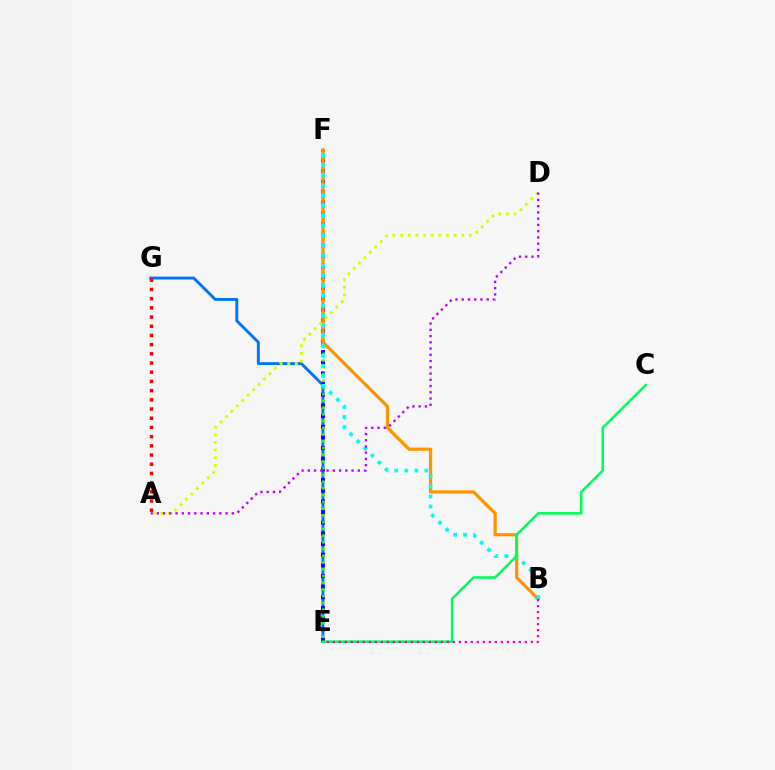{('E', 'G'): [{'color': '#0074ff', 'line_style': 'solid', 'thickness': 2.09}], ('E', 'F'): [{'color': '#2500ff', 'line_style': 'dotted', 'thickness': 2.9}, {'color': '#3dff00', 'line_style': 'dotted', 'thickness': 1.83}], ('B', 'F'): [{'color': '#ff9400', 'line_style': 'solid', 'thickness': 2.32}, {'color': '#00fff6', 'line_style': 'dotted', 'thickness': 2.72}], ('C', 'E'): [{'color': '#00ff5c', 'line_style': 'solid', 'thickness': 1.84}], ('B', 'E'): [{'color': '#ff00ac', 'line_style': 'dotted', 'thickness': 1.63}], ('A', 'D'): [{'color': '#d1ff00', 'line_style': 'dotted', 'thickness': 2.08}, {'color': '#b900ff', 'line_style': 'dotted', 'thickness': 1.7}], ('A', 'G'): [{'color': '#ff0000', 'line_style': 'dotted', 'thickness': 2.5}]}